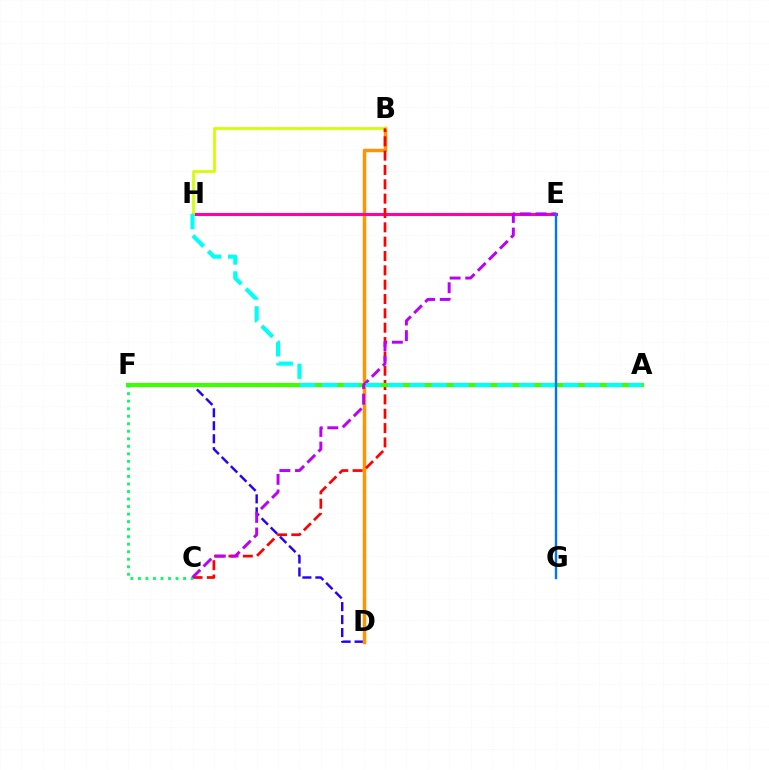{('D', 'F'): [{'color': '#2500ff', 'line_style': 'dashed', 'thickness': 1.76}], ('B', 'D'): [{'color': '#ff9400', 'line_style': 'solid', 'thickness': 2.5}], ('E', 'H'): [{'color': '#ff00ac', 'line_style': 'solid', 'thickness': 2.2}], ('B', 'H'): [{'color': '#d1ff00', 'line_style': 'solid', 'thickness': 1.96}], ('B', 'C'): [{'color': '#ff0000', 'line_style': 'dashed', 'thickness': 1.95}], ('A', 'F'): [{'color': '#3dff00', 'line_style': 'solid', 'thickness': 2.94}], ('C', 'F'): [{'color': '#00ff5c', 'line_style': 'dotted', 'thickness': 2.05}], ('C', 'E'): [{'color': '#b900ff', 'line_style': 'dashed', 'thickness': 2.12}], ('A', 'H'): [{'color': '#00fff6', 'line_style': 'dashed', 'thickness': 2.98}], ('E', 'G'): [{'color': '#0074ff', 'line_style': 'solid', 'thickness': 1.71}]}